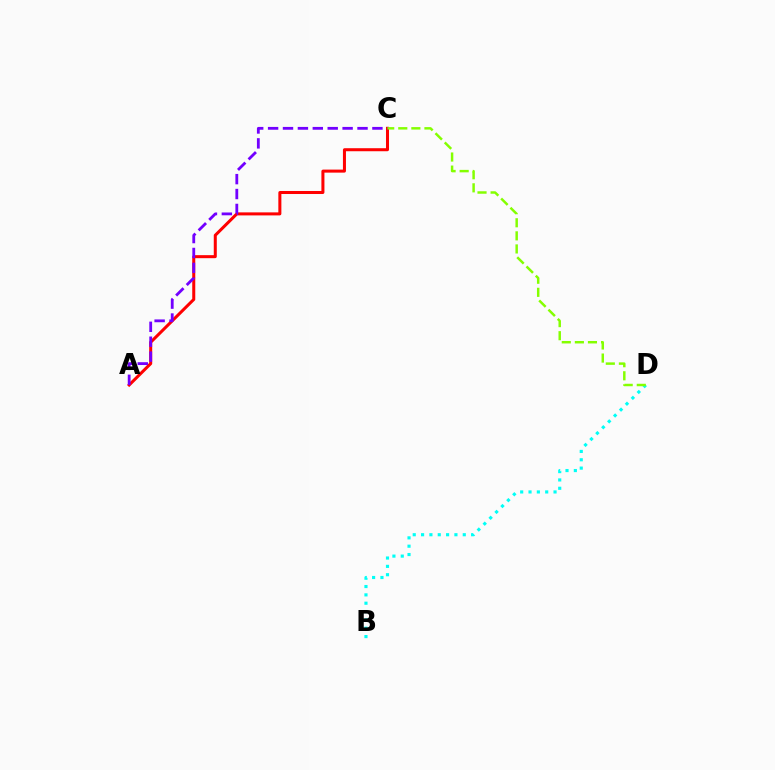{('A', 'C'): [{'color': '#ff0000', 'line_style': 'solid', 'thickness': 2.18}, {'color': '#7200ff', 'line_style': 'dashed', 'thickness': 2.02}], ('B', 'D'): [{'color': '#00fff6', 'line_style': 'dotted', 'thickness': 2.27}], ('C', 'D'): [{'color': '#84ff00', 'line_style': 'dashed', 'thickness': 1.78}]}